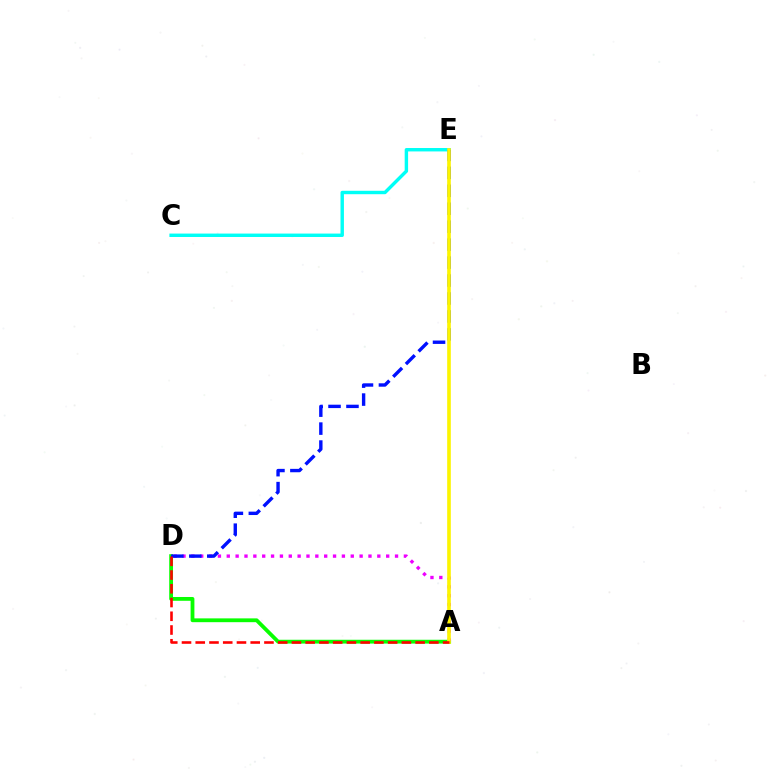{('A', 'D'): [{'color': '#08ff00', 'line_style': 'solid', 'thickness': 2.74}, {'color': '#ee00ff', 'line_style': 'dotted', 'thickness': 2.41}, {'color': '#ff0000', 'line_style': 'dashed', 'thickness': 1.87}], ('C', 'E'): [{'color': '#00fff6', 'line_style': 'solid', 'thickness': 2.46}], ('D', 'E'): [{'color': '#0010ff', 'line_style': 'dashed', 'thickness': 2.44}], ('A', 'E'): [{'color': '#fcf500', 'line_style': 'solid', 'thickness': 2.61}]}